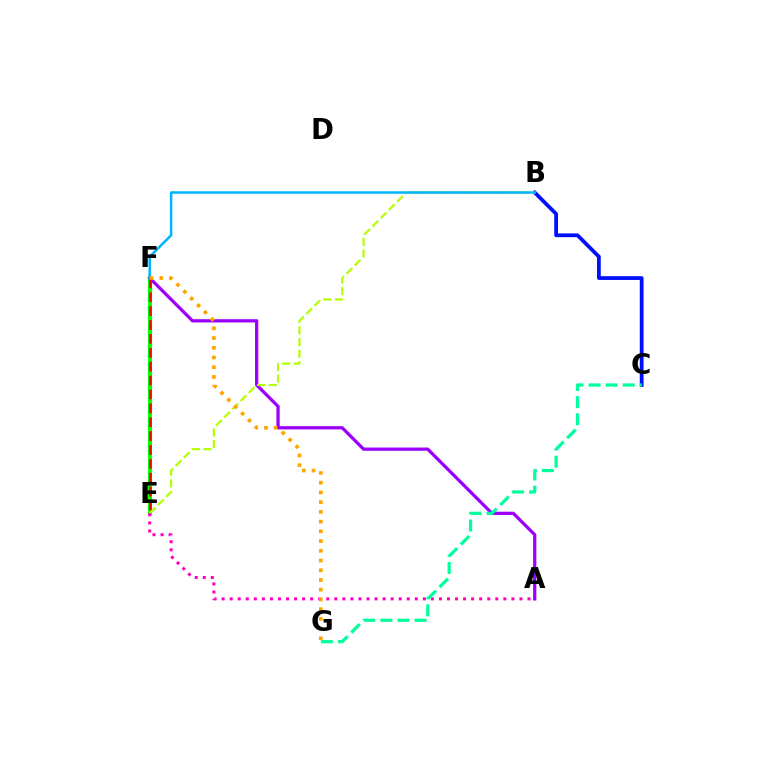{('B', 'C'): [{'color': '#0010ff', 'line_style': 'solid', 'thickness': 2.71}], ('E', 'F'): [{'color': '#08ff00', 'line_style': 'solid', 'thickness': 2.97}, {'color': '#ff0000', 'line_style': 'dashed', 'thickness': 1.89}], ('A', 'F'): [{'color': '#9b00ff', 'line_style': 'solid', 'thickness': 2.35}], ('B', 'E'): [{'color': '#b3ff00', 'line_style': 'dashed', 'thickness': 1.58}], ('A', 'E'): [{'color': '#ff00bd', 'line_style': 'dotted', 'thickness': 2.19}], ('C', 'G'): [{'color': '#00ff9d', 'line_style': 'dashed', 'thickness': 2.32}], ('B', 'F'): [{'color': '#00b5ff', 'line_style': 'solid', 'thickness': 1.81}], ('F', 'G'): [{'color': '#ffa500', 'line_style': 'dotted', 'thickness': 2.64}]}